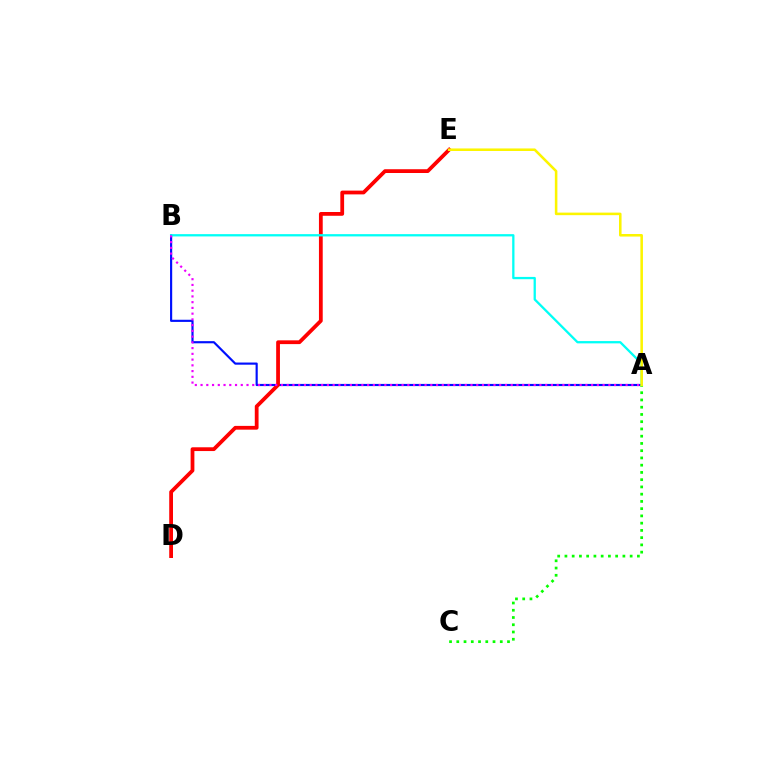{('A', 'B'): [{'color': '#0010ff', 'line_style': 'solid', 'thickness': 1.56}, {'color': '#00fff6', 'line_style': 'solid', 'thickness': 1.65}, {'color': '#ee00ff', 'line_style': 'dotted', 'thickness': 1.56}], ('D', 'E'): [{'color': '#ff0000', 'line_style': 'solid', 'thickness': 2.72}], ('A', 'C'): [{'color': '#08ff00', 'line_style': 'dotted', 'thickness': 1.97}], ('A', 'E'): [{'color': '#fcf500', 'line_style': 'solid', 'thickness': 1.84}]}